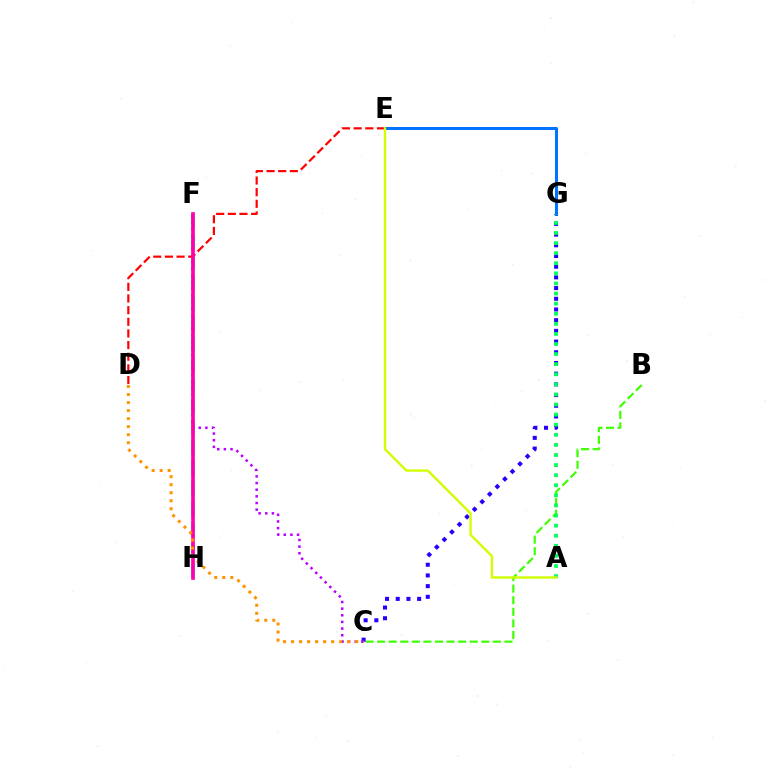{('F', 'H'): [{'color': '#00fff6', 'line_style': 'dashed', 'thickness': 2.79}, {'color': '#ff00ac', 'line_style': 'solid', 'thickness': 2.62}], ('E', 'G'): [{'color': '#0074ff', 'line_style': 'solid', 'thickness': 2.18}], ('B', 'C'): [{'color': '#3dff00', 'line_style': 'dashed', 'thickness': 1.57}], ('C', 'G'): [{'color': '#2500ff', 'line_style': 'dotted', 'thickness': 2.91}], ('C', 'F'): [{'color': '#b900ff', 'line_style': 'dotted', 'thickness': 1.81}], ('D', 'E'): [{'color': '#ff0000', 'line_style': 'dashed', 'thickness': 1.58}], ('A', 'G'): [{'color': '#00ff5c', 'line_style': 'dotted', 'thickness': 2.74}], ('C', 'D'): [{'color': '#ff9400', 'line_style': 'dotted', 'thickness': 2.18}], ('A', 'E'): [{'color': '#d1ff00', 'line_style': 'solid', 'thickness': 1.7}]}